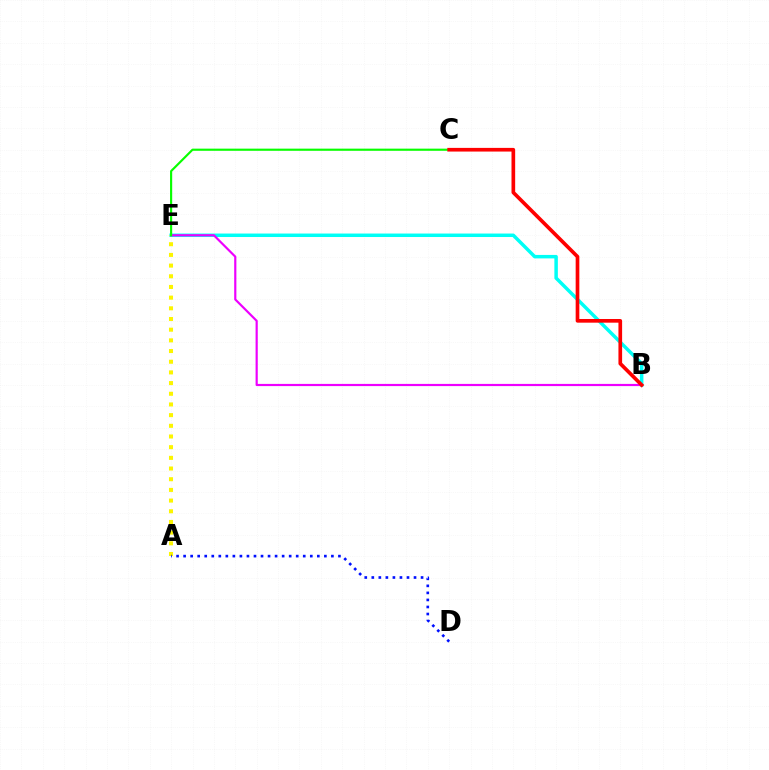{('B', 'E'): [{'color': '#00fff6', 'line_style': 'solid', 'thickness': 2.51}, {'color': '#ee00ff', 'line_style': 'solid', 'thickness': 1.57}], ('A', 'E'): [{'color': '#fcf500', 'line_style': 'dotted', 'thickness': 2.9}], ('A', 'D'): [{'color': '#0010ff', 'line_style': 'dotted', 'thickness': 1.91}], ('C', 'E'): [{'color': '#08ff00', 'line_style': 'solid', 'thickness': 1.55}], ('B', 'C'): [{'color': '#ff0000', 'line_style': 'solid', 'thickness': 2.64}]}